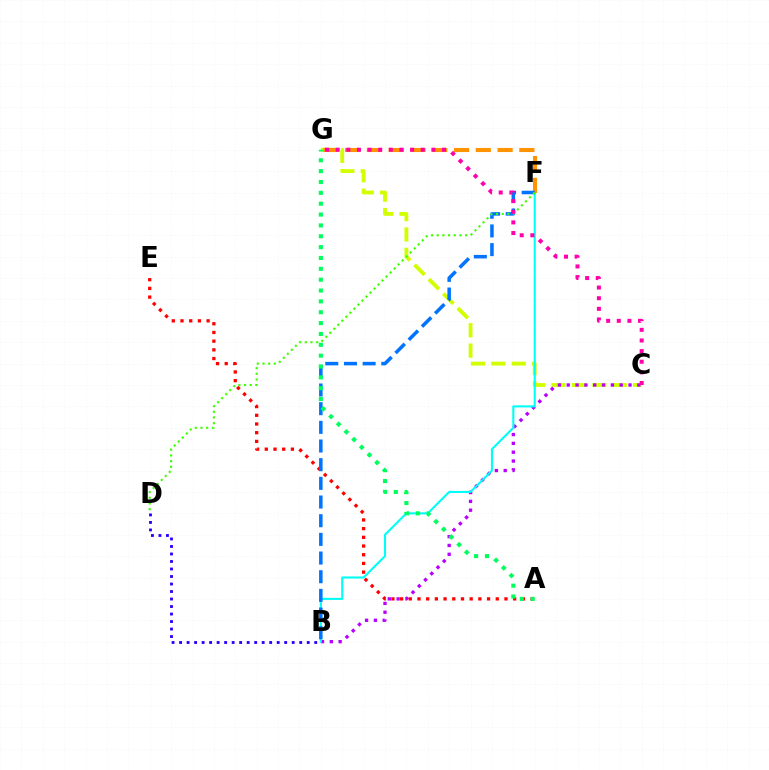{('C', 'G'): [{'color': '#d1ff00', 'line_style': 'dashed', 'thickness': 2.77}, {'color': '#ff00ac', 'line_style': 'dotted', 'thickness': 2.89}], ('B', 'C'): [{'color': '#b900ff', 'line_style': 'dotted', 'thickness': 2.4}], ('B', 'F'): [{'color': '#00fff6', 'line_style': 'solid', 'thickness': 1.51}, {'color': '#0074ff', 'line_style': 'dashed', 'thickness': 2.54}], ('F', 'G'): [{'color': '#ff9400', 'line_style': 'dashed', 'thickness': 2.96}], ('A', 'E'): [{'color': '#ff0000', 'line_style': 'dotted', 'thickness': 2.36}], ('A', 'G'): [{'color': '#00ff5c', 'line_style': 'dotted', 'thickness': 2.95}], ('D', 'F'): [{'color': '#3dff00', 'line_style': 'dotted', 'thickness': 1.54}], ('B', 'D'): [{'color': '#2500ff', 'line_style': 'dotted', 'thickness': 2.04}]}